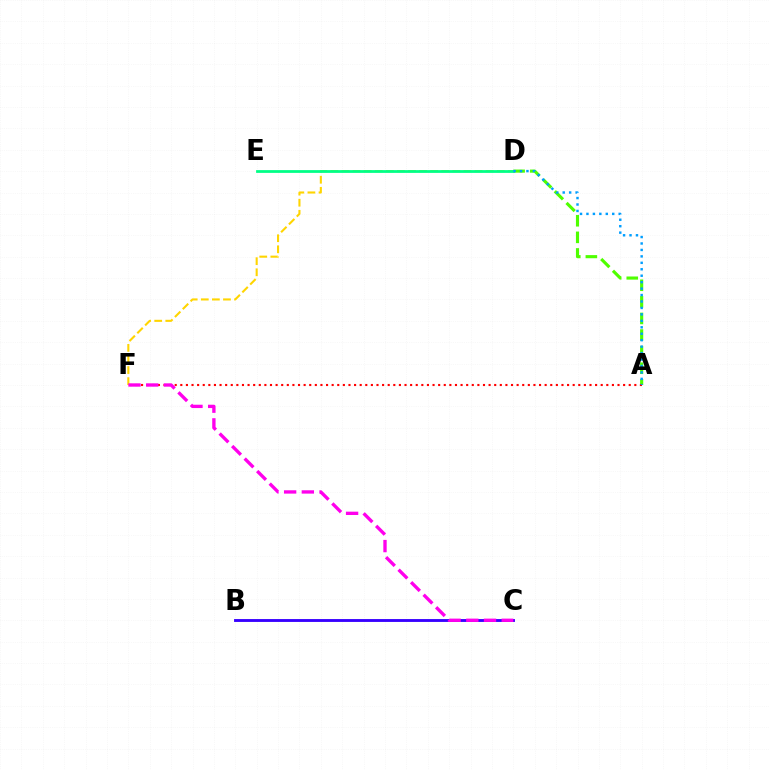{('A', 'D'): [{'color': '#4fff00', 'line_style': 'dashed', 'thickness': 2.25}, {'color': '#009eff', 'line_style': 'dotted', 'thickness': 1.75}], ('A', 'F'): [{'color': '#ff0000', 'line_style': 'dotted', 'thickness': 1.52}], ('D', 'F'): [{'color': '#ffd500', 'line_style': 'dashed', 'thickness': 1.51}], ('D', 'E'): [{'color': '#00ff86', 'line_style': 'solid', 'thickness': 1.99}], ('B', 'C'): [{'color': '#3700ff', 'line_style': 'solid', 'thickness': 2.06}], ('C', 'F'): [{'color': '#ff00ed', 'line_style': 'dashed', 'thickness': 2.41}]}